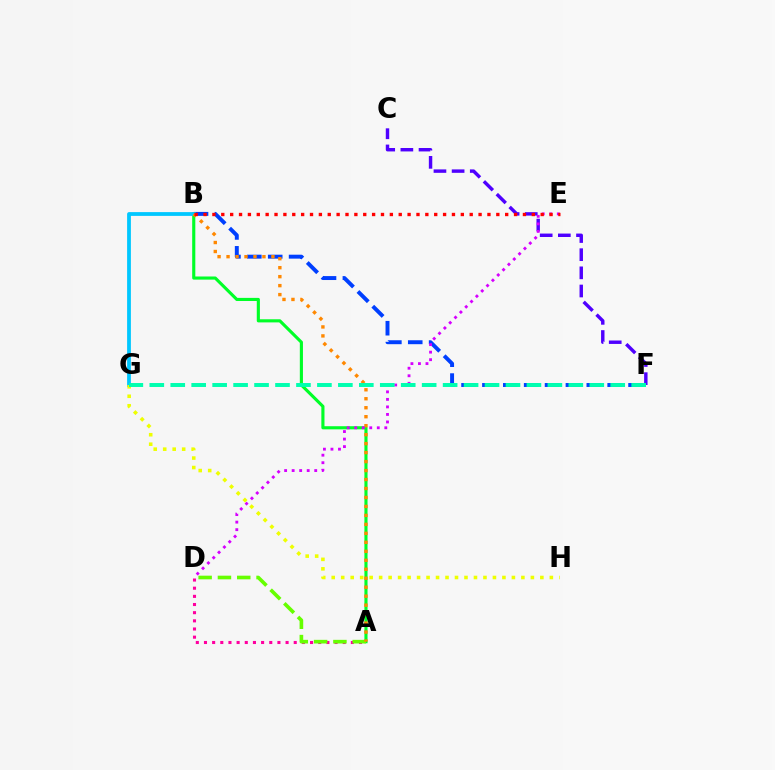{('A', 'B'): [{'color': '#00ff27', 'line_style': 'solid', 'thickness': 2.25}, {'color': '#ff8800', 'line_style': 'dotted', 'thickness': 2.44}], ('A', 'D'): [{'color': '#ff00a0', 'line_style': 'dotted', 'thickness': 2.22}, {'color': '#66ff00', 'line_style': 'dashed', 'thickness': 2.62}], ('B', 'F'): [{'color': '#003fff', 'line_style': 'dashed', 'thickness': 2.84}], ('B', 'G'): [{'color': '#00c7ff', 'line_style': 'solid', 'thickness': 2.72}], ('C', 'F'): [{'color': '#4f00ff', 'line_style': 'dashed', 'thickness': 2.47}], ('D', 'E'): [{'color': '#d600ff', 'line_style': 'dotted', 'thickness': 2.04}], ('B', 'E'): [{'color': '#ff0000', 'line_style': 'dotted', 'thickness': 2.41}], ('G', 'H'): [{'color': '#eeff00', 'line_style': 'dotted', 'thickness': 2.58}], ('F', 'G'): [{'color': '#00ffaf', 'line_style': 'dashed', 'thickness': 2.85}]}